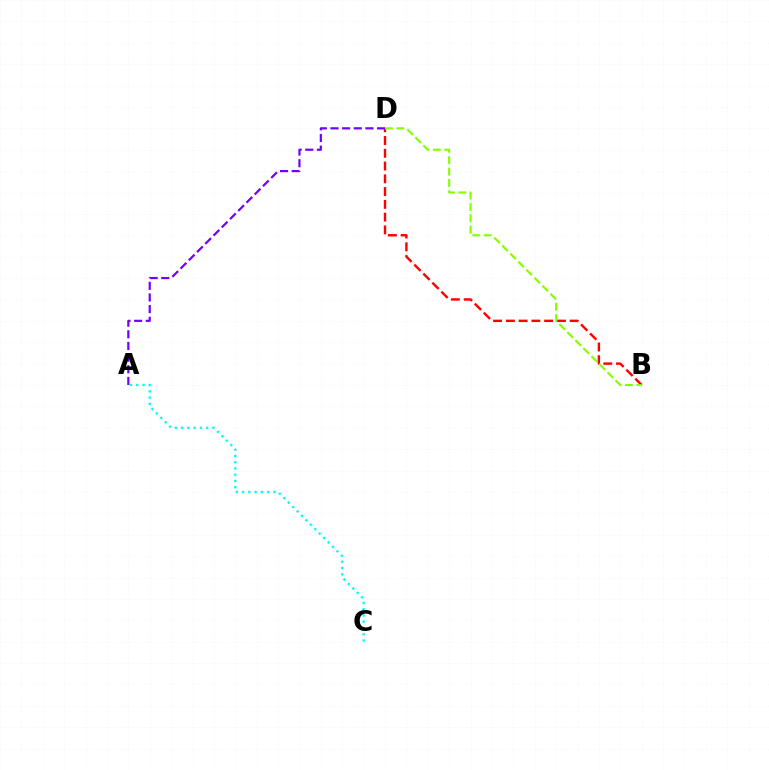{('A', 'C'): [{'color': '#00fff6', 'line_style': 'dotted', 'thickness': 1.7}], ('B', 'D'): [{'color': '#ff0000', 'line_style': 'dashed', 'thickness': 1.73}, {'color': '#84ff00', 'line_style': 'dashed', 'thickness': 1.54}], ('A', 'D'): [{'color': '#7200ff', 'line_style': 'dashed', 'thickness': 1.58}]}